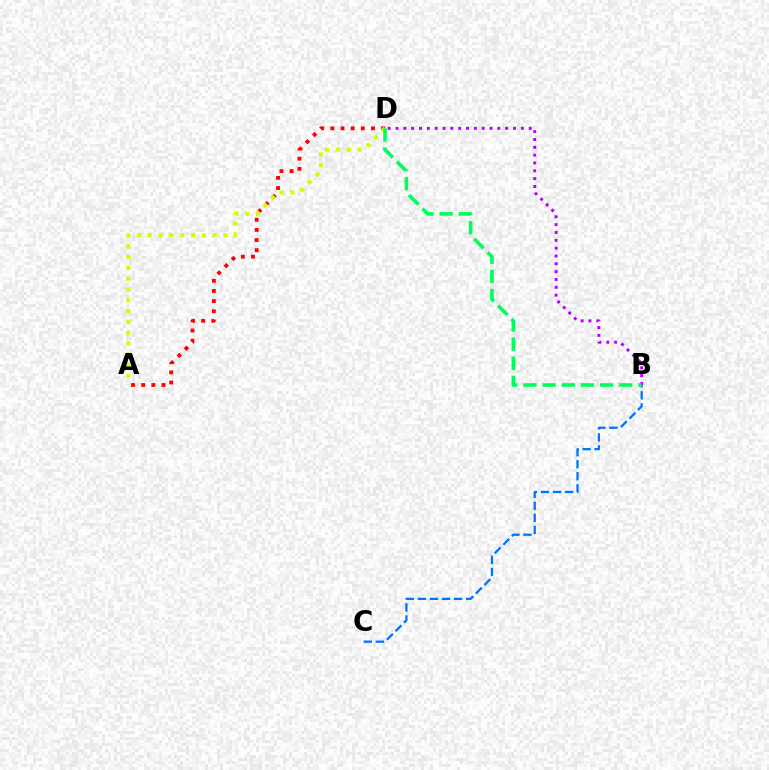{('B', 'D'): [{'color': '#b900ff', 'line_style': 'dotted', 'thickness': 2.13}, {'color': '#00ff5c', 'line_style': 'dashed', 'thickness': 2.6}], ('A', 'D'): [{'color': '#ff0000', 'line_style': 'dotted', 'thickness': 2.76}, {'color': '#d1ff00', 'line_style': 'dotted', 'thickness': 2.94}], ('B', 'C'): [{'color': '#0074ff', 'line_style': 'dashed', 'thickness': 1.64}]}